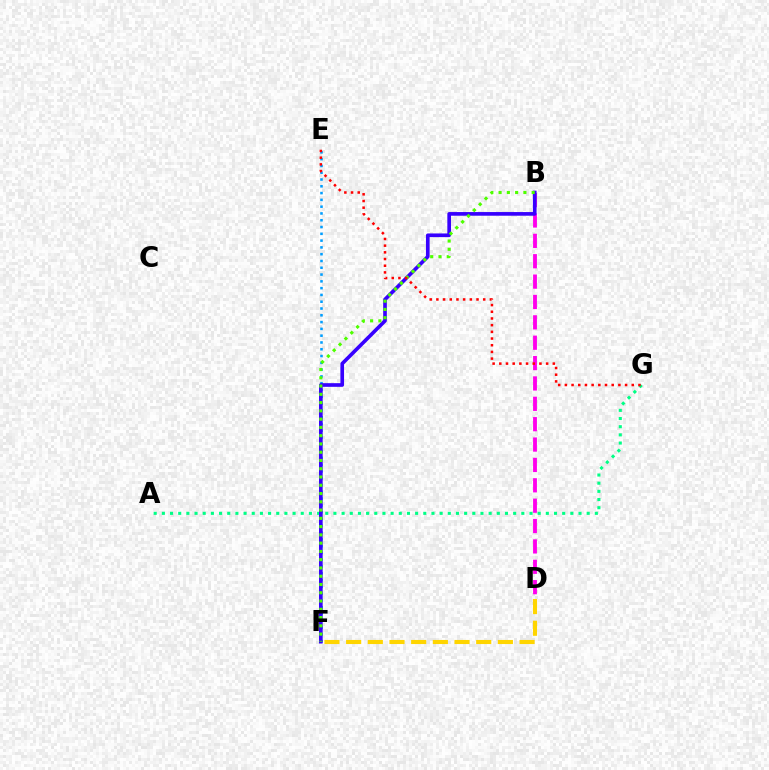{('B', 'D'): [{'color': '#ff00ed', 'line_style': 'dashed', 'thickness': 2.77}], ('A', 'G'): [{'color': '#00ff86', 'line_style': 'dotted', 'thickness': 2.22}], ('E', 'F'): [{'color': '#009eff', 'line_style': 'dotted', 'thickness': 1.84}], ('B', 'F'): [{'color': '#3700ff', 'line_style': 'solid', 'thickness': 2.63}, {'color': '#4fff00', 'line_style': 'dotted', 'thickness': 2.25}], ('D', 'F'): [{'color': '#ffd500', 'line_style': 'dashed', 'thickness': 2.95}], ('E', 'G'): [{'color': '#ff0000', 'line_style': 'dotted', 'thickness': 1.82}]}